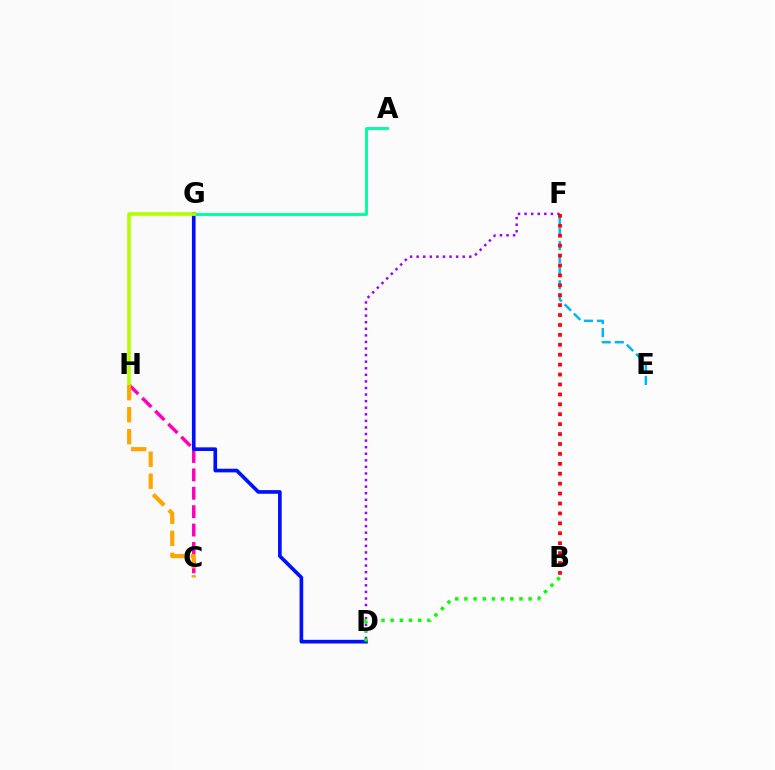{('D', 'F'): [{'color': '#9b00ff', 'line_style': 'dotted', 'thickness': 1.79}], ('E', 'F'): [{'color': '#00b5ff', 'line_style': 'dashed', 'thickness': 1.77}], ('B', 'F'): [{'color': '#ff0000', 'line_style': 'dotted', 'thickness': 2.69}], ('C', 'H'): [{'color': '#ff00bd', 'line_style': 'dashed', 'thickness': 2.5}, {'color': '#ffa500', 'line_style': 'dashed', 'thickness': 2.99}], ('D', 'G'): [{'color': '#0010ff', 'line_style': 'solid', 'thickness': 2.63}], ('A', 'G'): [{'color': '#00ff9d', 'line_style': 'solid', 'thickness': 2.08}], ('B', 'D'): [{'color': '#08ff00', 'line_style': 'dotted', 'thickness': 2.49}], ('G', 'H'): [{'color': '#b3ff00', 'line_style': 'solid', 'thickness': 2.62}]}